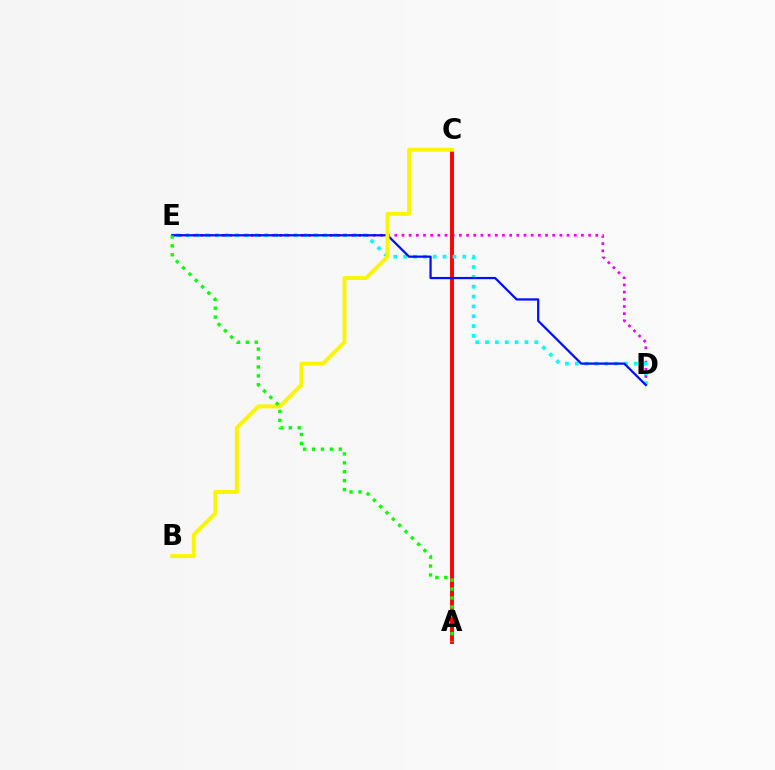{('D', 'E'): [{'color': '#ee00ff', 'line_style': 'dotted', 'thickness': 1.95}, {'color': '#00fff6', 'line_style': 'dotted', 'thickness': 2.68}, {'color': '#0010ff', 'line_style': 'solid', 'thickness': 1.62}], ('A', 'C'): [{'color': '#ff0000', 'line_style': 'solid', 'thickness': 2.8}], ('B', 'C'): [{'color': '#fcf500', 'line_style': 'solid', 'thickness': 2.83}], ('A', 'E'): [{'color': '#08ff00', 'line_style': 'dotted', 'thickness': 2.42}]}